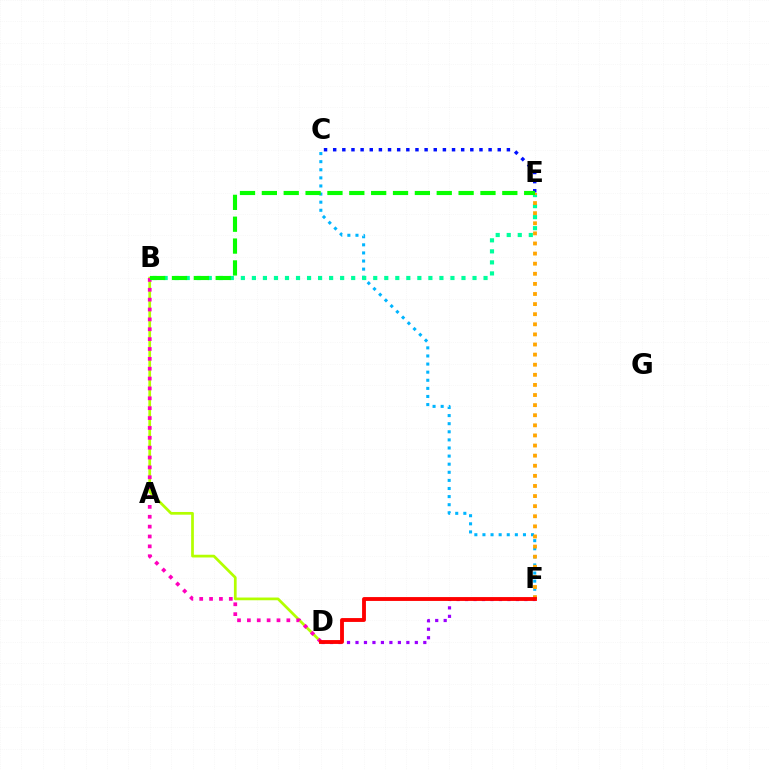{('B', 'D'): [{'color': '#b3ff00', 'line_style': 'solid', 'thickness': 1.96}, {'color': '#ff00bd', 'line_style': 'dotted', 'thickness': 2.68}], ('D', 'F'): [{'color': '#9b00ff', 'line_style': 'dotted', 'thickness': 2.3}, {'color': '#ff0000', 'line_style': 'solid', 'thickness': 2.77}], ('C', 'E'): [{'color': '#0010ff', 'line_style': 'dotted', 'thickness': 2.48}], ('C', 'F'): [{'color': '#00b5ff', 'line_style': 'dotted', 'thickness': 2.2}], ('B', 'E'): [{'color': '#00ff9d', 'line_style': 'dotted', 'thickness': 3.0}, {'color': '#08ff00', 'line_style': 'dashed', 'thickness': 2.97}], ('E', 'F'): [{'color': '#ffa500', 'line_style': 'dotted', 'thickness': 2.75}]}